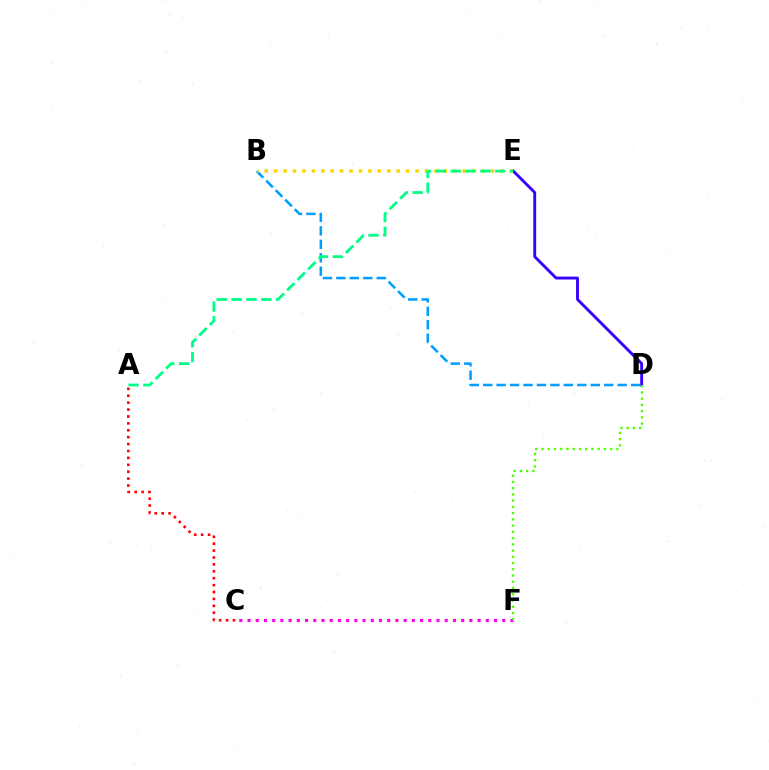{('B', 'D'): [{'color': '#009eff', 'line_style': 'dashed', 'thickness': 1.83}], ('D', 'E'): [{'color': '#3700ff', 'line_style': 'solid', 'thickness': 2.08}], ('C', 'F'): [{'color': '#ff00ed', 'line_style': 'dotted', 'thickness': 2.23}], ('D', 'F'): [{'color': '#4fff00', 'line_style': 'dotted', 'thickness': 1.7}], ('A', 'C'): [{'color': '#ff0000', 'line_style': 'dotted', 'thickness': 1.88}], ('B', 'E'): [{'color': '#ffd500', 'line_style': 'dotted', 'thickness': 2.56}], ('A', 'E'): [{'color': '#00ff86', 'line_style': 'dashed', 'thickness': 2.02}]}